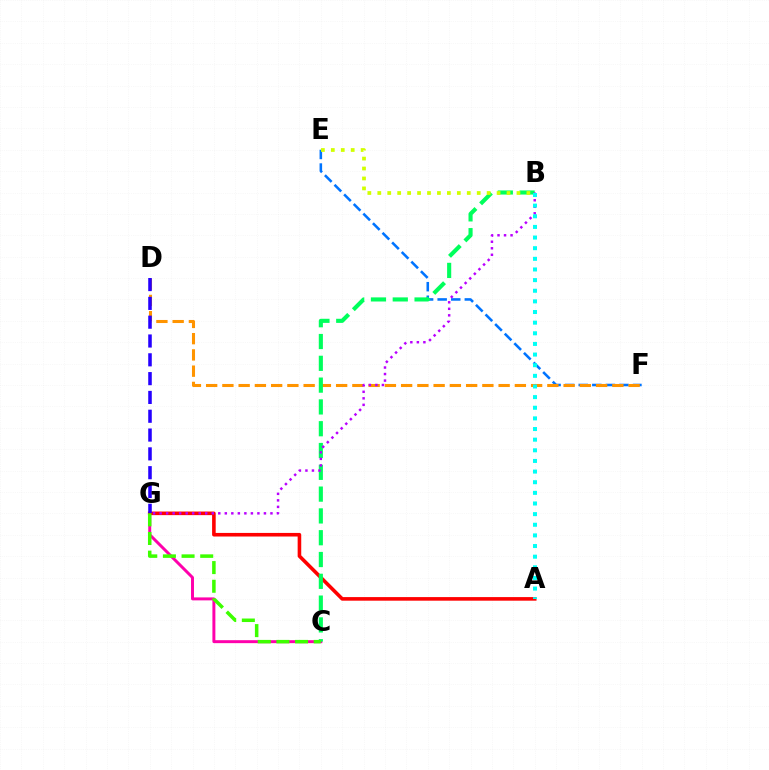{('E', 'F'): [{'color': '#0074ff', 'line_style': 'dashed', 'thickness': 1.84}], ('D', 'F'): [{'color': '#ff9400', 'line_style': 'dashed', 'thickness': 2.21}], ('C', 'G'): [{'color': '#ff00ac', 'line_style': 'solid', 'thickness': 2.13}, {'color': '#3dff00', 'line_style': 'dashed', 'thickness': 2.53}], ('A', 'G'): [{'color': '#ff0000', 'line_style': 'solid', 'thickness': 2.58}], ('B', 'C'): [{'color': '#00ff5c', 'line_style': 'dashed', 'thickness': 2.96}], ('D', 'G'): [{'color': '#2500ff', 'line_style': 'dashed', 'thickness': 2.56}], ('B', 'E'): [{'color': '#d1ff00', 'line_style': 'dotted', 'thickness': 2.7}], ('B', 'G'): [{'color': '#b900ff', 'line_style': 'dotted', 'thickness': 1.77}], ('A', 'B'): [{'color': '#00fff6', 'line_style': 'dotted', 'thickness': 2.89}]}